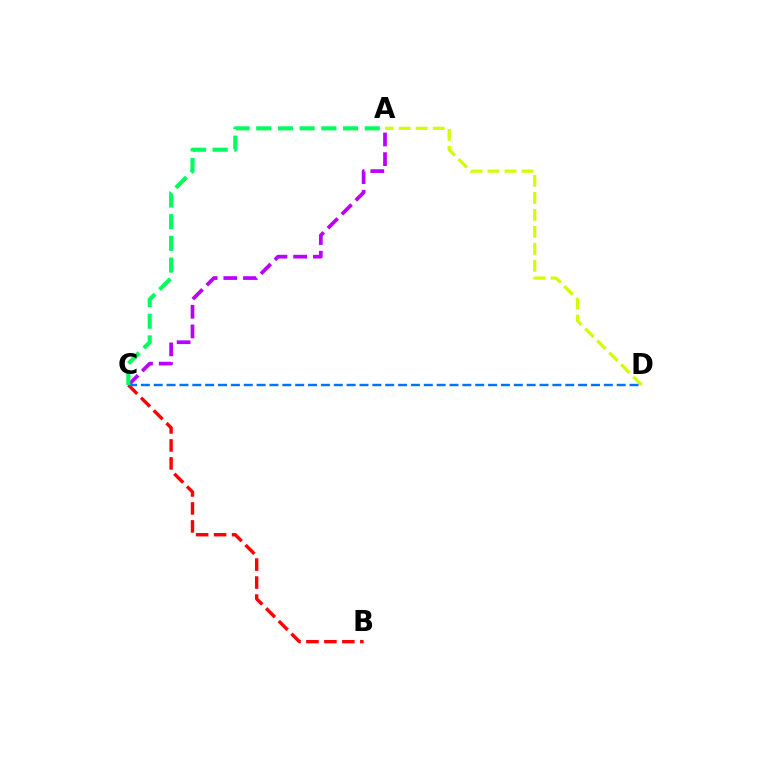{('B', 'C'): [{'color': '#ff0000', 'line_style': 'dashed', 'thickness': 2.44}], ('A', 'C'): [{'color': '#b900ff', 'line_style': 'dashed', 'thickness': 2.67}, {'color': '#00ff5c', 'line_style': 'dashed', 'thickness': 2.95}], ('A', 'D'): [{'color': '#d1ff00', 'line_style': 'dashed', 'thickness': 2.31}], ('C', 'D'): [{'color': '#0074ff', 'line_style': 'dashed', 'thickness': 1.75}]}